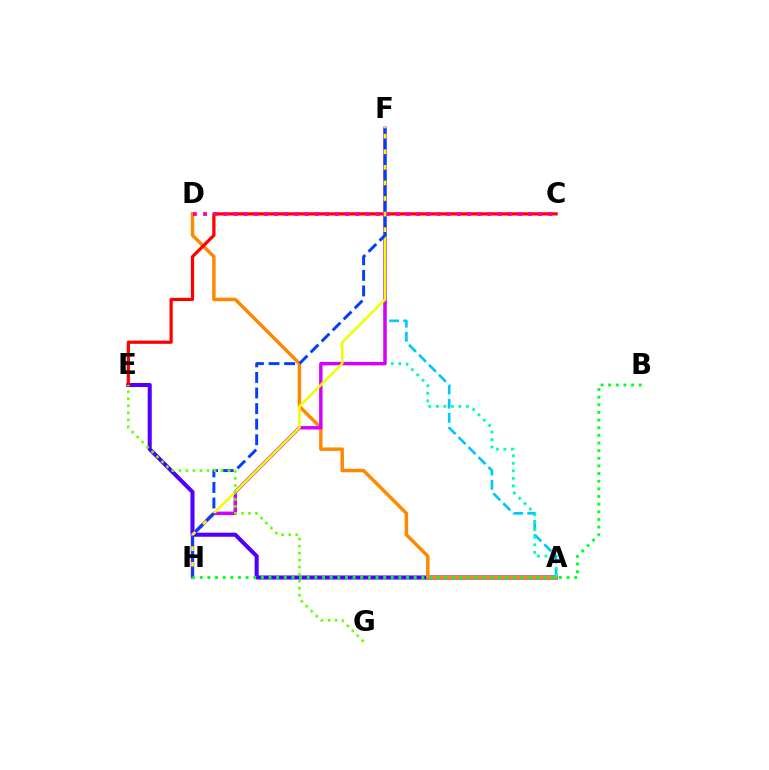{('A', 'F'): [{'color': '#00c7ff', 'line_style': 'dashed', 'thickness': 1.92}, {'color': '#00ffaf', 'line_style': 'dotted', 'thickness': 2.05}], ('A', 'E'): [{'color': '#4f00ff', 'line_style': 'solid', 'thickness': 2.92}], ('A', 'D'): [{'color': '#ff8800', 'line_style': 'solid', 'thickness': 2.49}], ('C', 'E'): [{'color': '#ff0000', 'line_style': 'solid', 'thickness': 2.32}], ('C', 'D'): [{'color': '#ff00a0', 'line_style': 'dotted', 'thickness': 2.76}], ('F', 'H'): [{'color': '#d600ff', 'line_style': 'solid', 'thickness': 2.48}, {'color': '#eeff00', 'line_style': 'solid', 'thickness': 1.82}, {'color': '#003fff', 'line_style': 'dashed', 'thickness': 2.12}], ('B', 'H'): [{'color': '#00ff27', 'line_style': 'dotted', 'thickness': 2.08}], ('E', 'G'): [{'color': '#66ff00', 'line_style': 'dotted', 'thickness': 1.91}]}